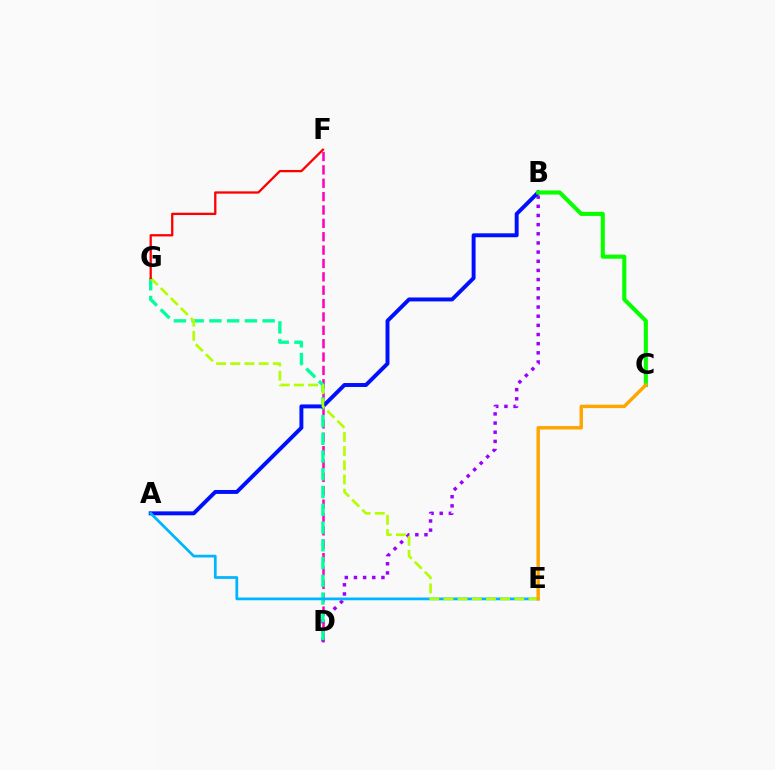{('D', 'F'): [{'color': '#ff00bd', 'line_style': 'dashed', 'thickness': 1.82}], ('B', 'D'): [{'color': '#9b00ff', 'line_style': 'dotted', 'thickness': 2.49}], ('D', 'G'): [{'color': '#00ff9d', 'line_style': 'dashed', 'thickness': 2.41}], ('A', 'B'): [{'color': '#0010ff', 'line_style': 'solid', 'thickness': 2.84}], ('A', 'E'): [{'color': '#00b5ff', 'line_style': 'solid', 'thickness': 1.97}], ('B', 'C'): [{'color': '#08ff00', 'line_style': 'solid', 'thickness': 2.95}], ('E', 'G'): [{'color': '#b3ff00', 'line_style': 'dashed', 'thickness': 1.92}], ('F', 'G'): [{'color': '#ff0000', 'line_style': 'solid', 'thickness': 1.66}], ('C', 'E'): [{'color': '#ffa500', 'line_style': 'solid', 'thickness': 2.46}]}